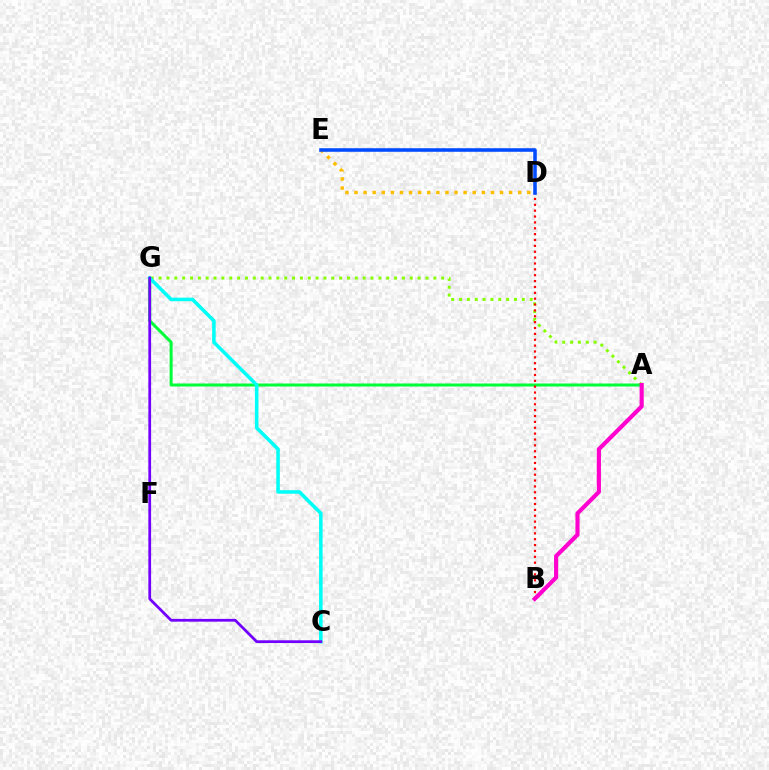{('A', 'G'): [{'color': '#84ff00', 'line_style': 'dotted', 'thickness': 2.13}, {'color': '#00ff39', 'line_style': 'solid', 'thickness': 2.16}], ('D', 'E'): [{'color': '#ffbd00', 'line_style': 'dotted', 'thickness': 2.47}, {'color': '#004bff', 'line_style': 'solid', 'thickness': 2.56}], ('B', 'D'): [{'color': '#ff0000', 'line_style': 'dotted', 'thickness': 1.59}], ('C', 'G'): [{'color': '#00fff6', 'line_style': 'solid', 'thickness': 2.55}, {'color': '#7200ff', 'line_style': 'solid', 'thickness': 1.98}], ('A', 'B'): [{'color': '#ff00cf', 'line_style': 'solid', 'thickness': 2.97}]}